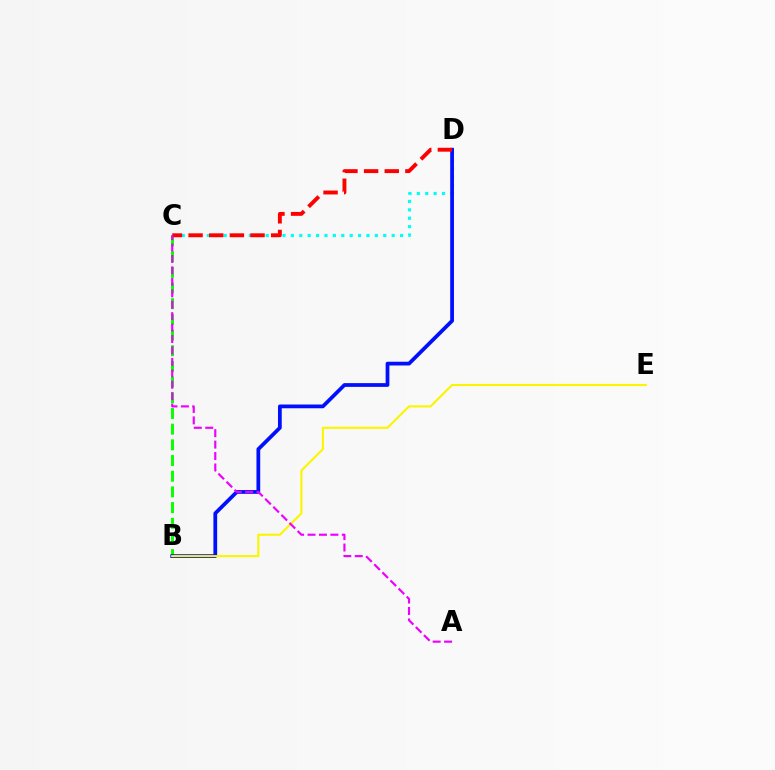{('B', 'C'): [{'color': '#08ff00', 'line_style': 'dashed', 'thickness': 2.13}], ('C', 'D'): [{'color': '#00fff6', 'line_style': 'dotted', 'thickness': 2.28}, {'color': '#ff0000', 'line_style': 'dashed', 'thickness': 2.8}], ('B', 'D'): [{'color': '#0010ff', 'line_style': 'solid', 'thickness': 2.7}], ('B', 'E'): [{'color': '#fcf500', 'line_style': 'solid', 'thickness': 1.52}], ('A', 'C'): [{'color': '#ee00ff', 'line_style': 'dashed', 'thickness': 1.55}]}